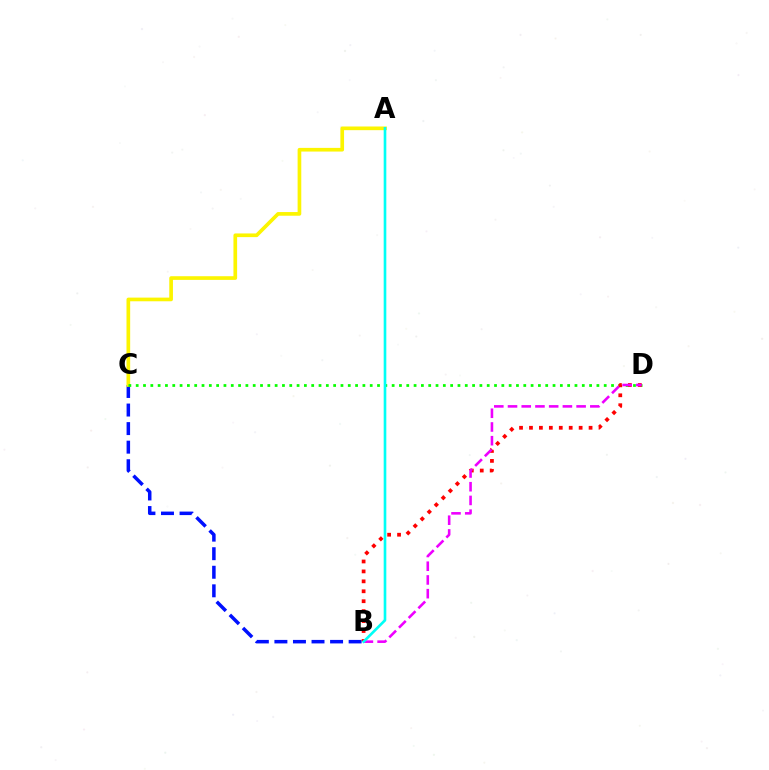{('B', 'C'): [{'color': '#0010ff', 'line_style': 'dashed', 'thickness': 2.52}], ('A', 'C'): [{'color': '#fcf500', 'line_style': 'solid', 'thickness': 2.64}], ('C', 'D'): [{'color': '#08ff00', 'line_style': 'dotted', 'thickness': 1.99}], ('B', 'D'): [{'color': '#ff0000', 'line_style': 'dotted', 'thickness': 2.7}, {'color': '#ee00ff', 'line_style': 'dashed', 'thickness': 1.86}], ('A', 'B'): [{'color': '#00fff6', 'line_style': 'solid', 'thickness': 1.9}]}